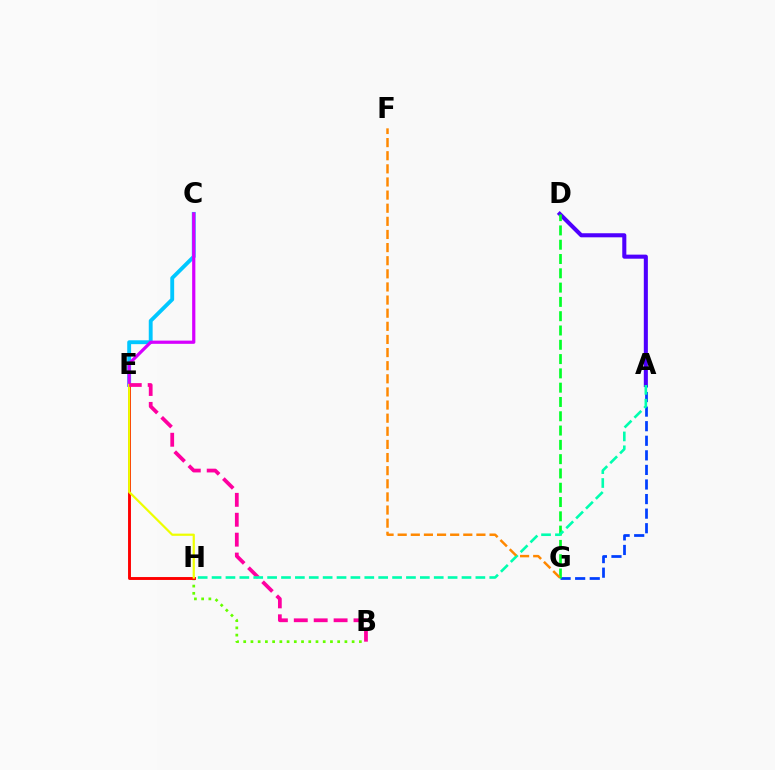{('B', 'H'): [{'color': '#66ff00', 'line_style': 'dotted', 'thickness': 1.96}], ('A', 'D'): [{'color': '#4f00ff', 'line_style': 'solid', 'thickness': 2.93}], ('C', 'E'): [{'color': '#00c7ff', 'line_style': 'solid', 'thickness': 2.79}, {'color': '#d600ff', 'line_style': 'solid', 'thickness': 2.31}], ('E', 'H'): [{'color': '#ff0000', 'line_style': 'solid', 'thickness': 2.09}, {'color': '#eeff00', 'line_style': 'solid', 'thickness': 1.59}], ('A', 'G'): [{'color': '#003fff', 'line_style': 'dashed', 'thickness': 1.98}], ('D', 'G'): [{'color': '#00ff27', 'line_style': 'dashed', 'thickness': 1.94}], ('B', 'E'): [{'color': '#ff00a0', 'line_style': 'dashed', 'thickness': 2.7}], ('A', 'H'): [{'color': '#00ffaf', 'line_style': 'dashed', 'thickness': 1.89}], ('F', 'G'): [{'color': '#ff8800', 'line_style': 'dashed', 'thickness': 1.78}]}